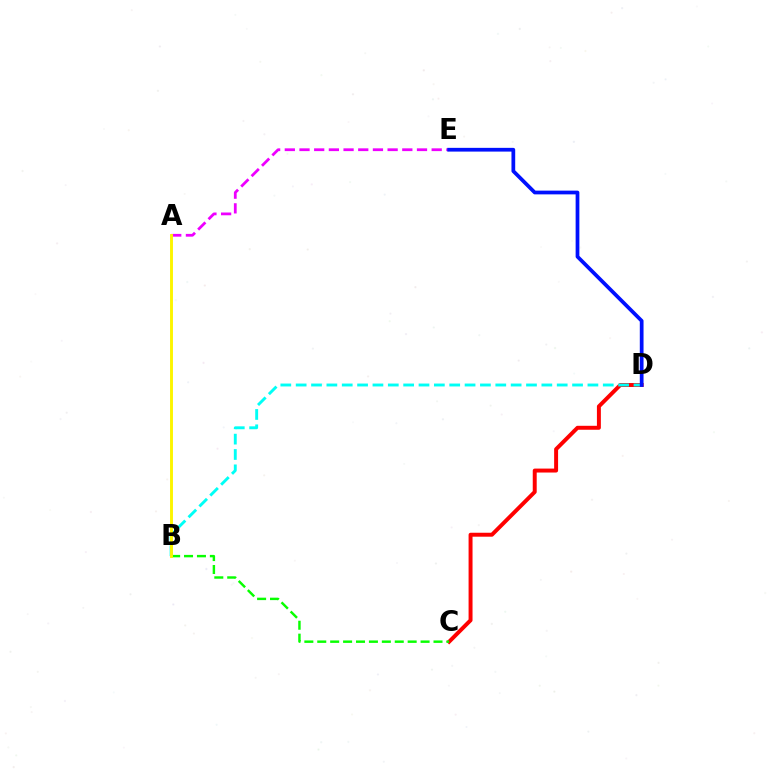{('C', 'D'): [{'color': '#ff0000', 'line_style': 'solid', 'thickness': 2.85}], ('B', 'D'): [{'color': '#00fff6', 'line_style': 'dashed', 'thickness': 2.09}], ('A', 'E'): [{'color': '#ee00ff', 'line_style': 'dashed', 'thickness': 2.0}], ('B', 'C'): [{'color': '#08ff00', 'line_style': 'dashed', 'thickness': 1.75}], ('A', 'B'): [{'color': '#fcf500', 'line_style': 'solid', 'thickness': 2.1}], ('D', 'E'): [{'color': '#0010ff', 'line_style': 'solid', 'thickness': 2.69}]}